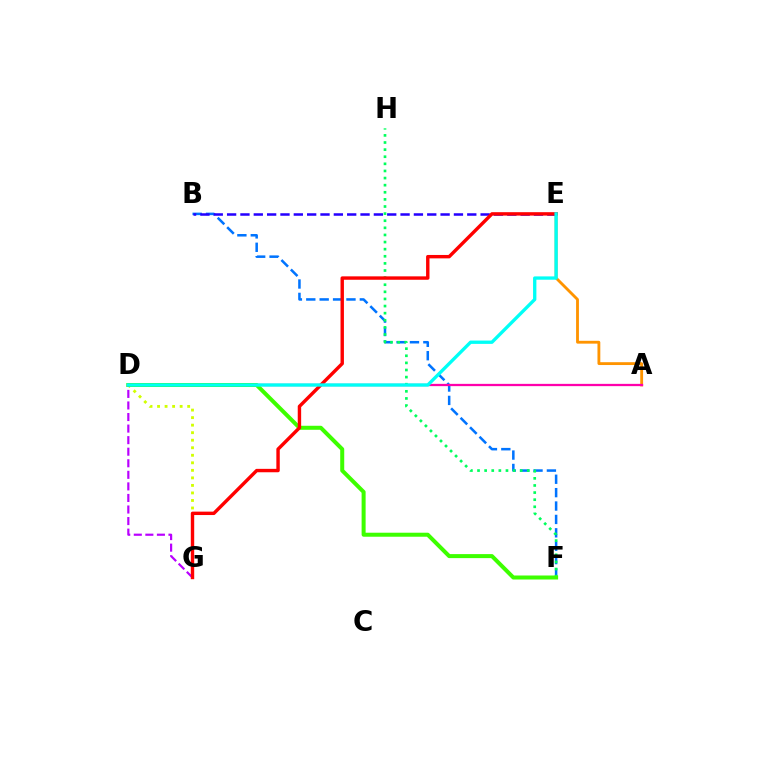{('B', 'F'): [{'color': '#0074ff', 'line_style': 'dashed', 'thickness': 1.82}], ('A', 'E'): [{'color': '#ff9400', 'line_style': 'solid', 'thickness': 2.04}], ('A', 'D'): [{'color': '#ff00ac', 'line_style': 'solid', 'thickness': 1.64}], ('F', 'H'): [{'color': '#00ff5c', 'line_style': 'dotted', 'thickness': 1.93}], ('B', 'E'): [{'color': '#2500ff', 'line_style': 'dashed', 'thickness': 1.81}], ('D', 'G'): [{'color': '#d1ff00', 'line_style': 'dotted', 'thickness': 2.05}, {'color': '#b900ff', 'line_style': 'dashed', 'thickness': 1.57}], ('D', 'F'): [{'color': '#3dff00', 'line_style': 'solid', 'thickness': 2.89}], ('E', 'G'): [{'color': '#ff0000', 'line_style': 'solid', 'thickness': 2.45}], ('D', 'E'): [{'color': '#00fff6', 'line_style': 'solid', 'thickness': 2.39}]}